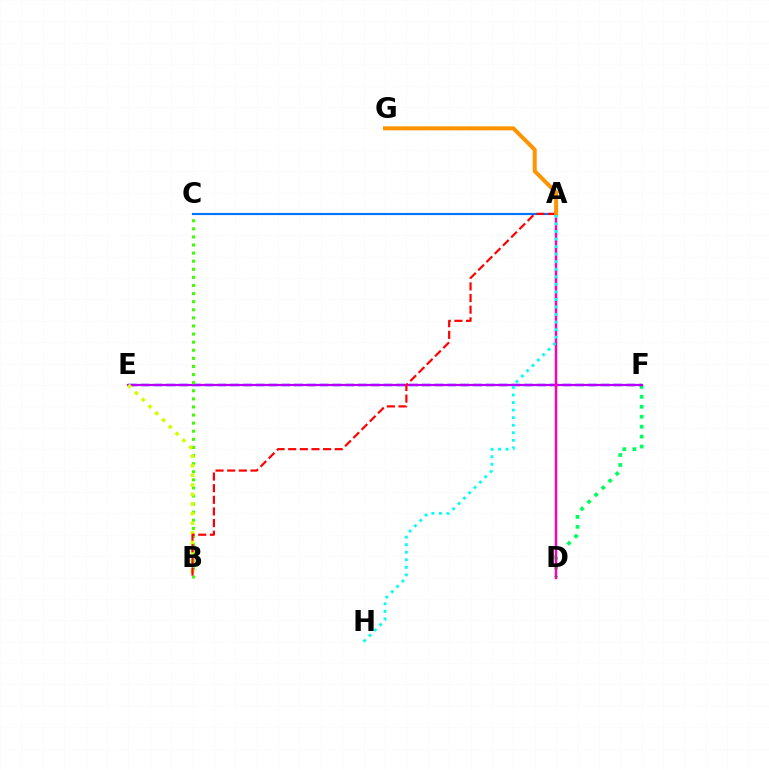{('D', 'F'): [{'color': '#00ff5c', 'line_style': 'dotted', 'thickness': 2.7}], ('E', 'F'): [{'color': '#2500ff', 'line_style': 'dashed', 'thickness': 1.74}, {'color': '#b900ff', 'line_style': 'solid', 'thickness': 1.56}], ('B', 'C'): [{'color': '#3dff00', 'line_style': 'dotted', 'thickness': 2.2}], ('A', 'D'): [{'color': '#ff00ac', 'line_style': 'solid', 'thickness': 1.75}], ('A', 'C'): [{'color': '#0074ff', 'line_style': 'solid', 'thickness': 1.56}], ('B', 'E'): [{'color': '#d1ff00', 'line_style': 'dotted', 'thickness': 2.61}], ('A', 'B'): [{'color': '#ff0000', 'line_style': 'dashed', 'thickness': 1.58}], ('A', 'G'): [{'color': '#ff9400', 'line_style': 'solid', 'thickness': 2.87}], ('A', 'H'): [{'color': '#00fff6', 'line_style': 'dotted', 'thickness': 2.05}]}